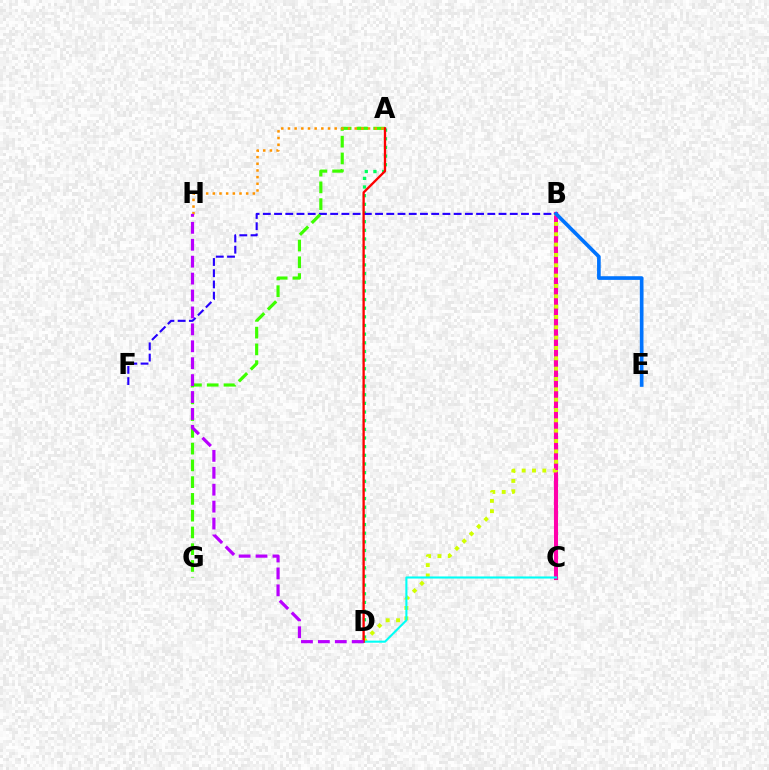{('A', 'D'): [{'color': '#00ff5c', 'line_style': 'dotted', 'thickness': 2.35}, {'color': '#ff0000', 'line_style': 'solid', 'thickness': 1.67}], ('B', 'F'): [{'color': '#2500ff', 'line_style': 'dashed', 'thickness': 1.52}], ('B', 'C'): [{'color': '#ff00ac', 'line_style': 'solid', 'thickness': 2.95}], ('B', 'D'): [{'color': '#d1ff00', 'line_style': 'dotted', 'thickness': 2.81}], ('C', 'D'): [{'color': '#00fff6', 'line_style': 'solid', 'thickness': 1.51}], ('A', 'G'): [{'color': '#3dff00', 'line_style': 'dashed', 'thickness': 2.28}], ('B', 'E'): [{'color': '#0074ff', 'line_style': 'solid', 'thickness': 2.64}], ('A', 'H'): [{'color': '#ff9400', 'line_style': 'dotted', 'thickness': 1.81}], ('D', 'H'): [{'color': '#b900ff', 'line_style': 'dashed', 'thickness': 2.3}]}